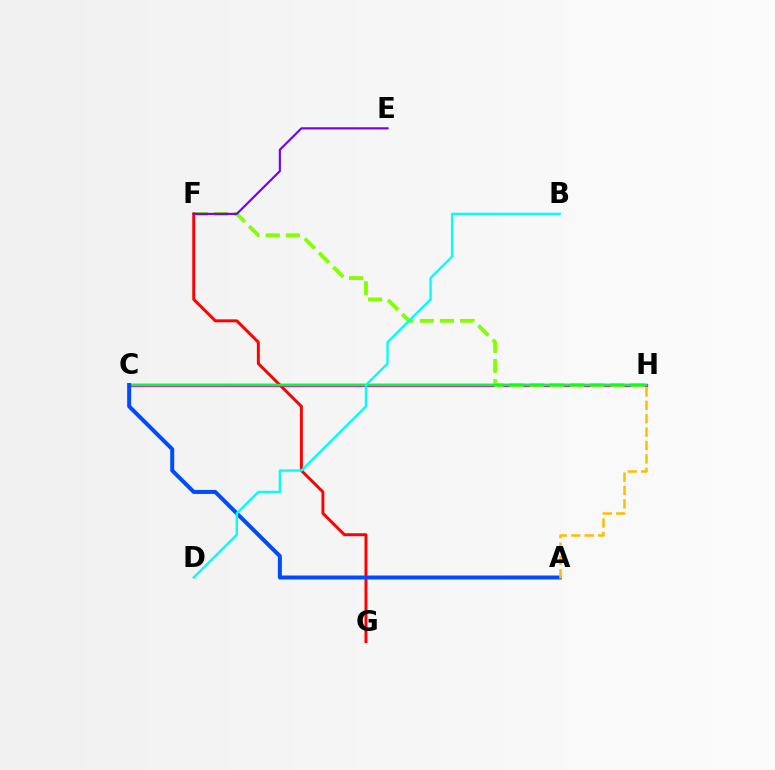{('C', 'H'): [{'color': '#ff00cf', 'line_style': 'solid', 'thickness': 2.41}, {'color': '#00ff39', 'line_style': 'solid', 'thickness': 1.79}], ('F', 'H'): [{'color': '#84ff00', 'line_style': 'dashed', 'thickness': 2.74}], ('F', 'G'): [{'color': '#ff0000', 'line_style': 'solid', 'thickness': 2.12}], ('A', 'C'): [{'color': '#004bff', 'line_style': 'solid', 'thickness': 2.87}], ('B', 'D'): [{'color': '#00fff6', 'line_style': 'solid', 'thickness': 1.69}], ('A', 'H'): [{'color': '#ffbd00', 'line_style': 'dashed', 'thickness': 1.82}], ('E', 'F'): [{'color': '#7200ff', 'line_style': 'solid', 'thickness': 1.55}]}